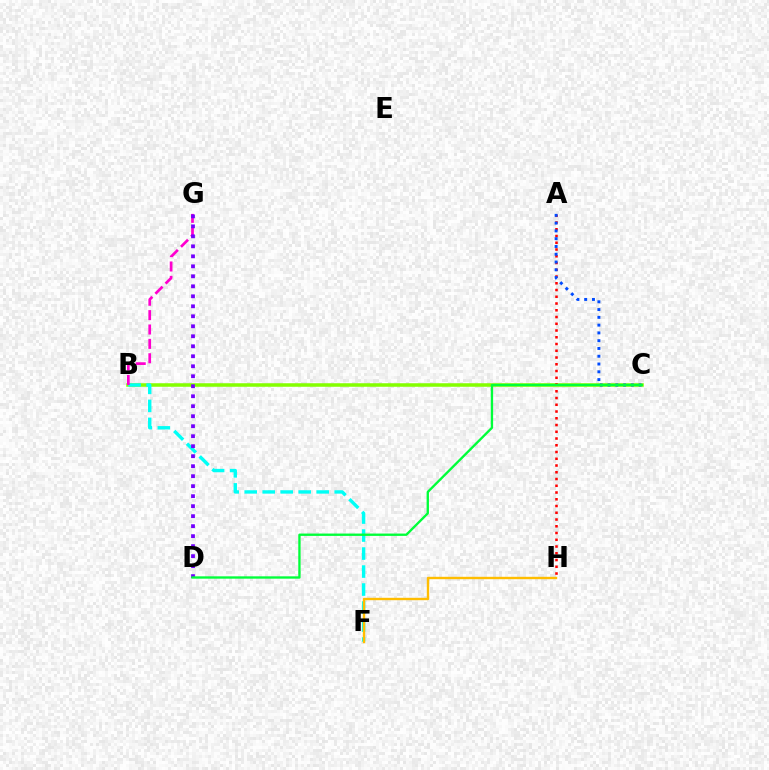{('B', 'C'): [{'color': '#84ff00', 'line_style': 'solid', 'thickness': 2.54}], ('A', 'H'): [{'color': '#ff0000', 'line_style': 'dotted', 'thickness': 1.83}], ('A', 'C'): [{'color': '#004bff', 'line_style': 'dotted', 'thickness': 2.11}], ('B', 'F'): [{'color': '#00fff6', 'line_style': 'dashed', 'thickness': 2.44}], ('B', 'G'): [{'color': '#ff00cf', 'line_style': 'dashed', 'thickness': 1.95}], ('D', 'G'): [{'color': '#7200ff', 'line_style': 'dotted', 'thickness': 2.72}], ('F', 'H'): [{'color': '#ffbd00', 'line_style': 'solid', 'thickness': 1.72}], ('C', 'D'): [{'color': '#00ff39', 'line_style': 'solid', 'thickness': 1.69}]}